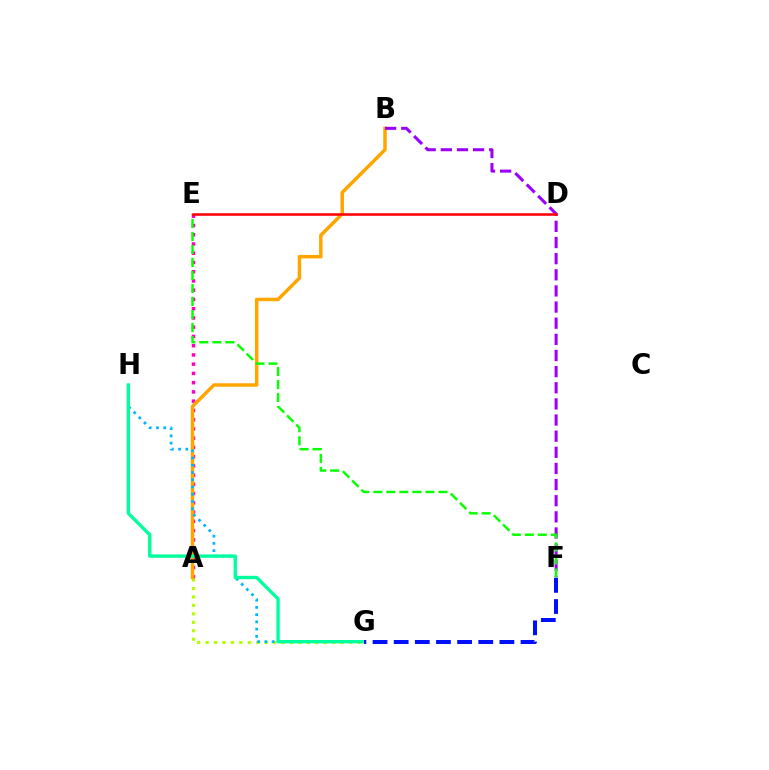{('A', 'E'): [{'color': '#ff00bd', 'line_style': 'dotted', 'thickness': 2.51}], ('A', 'G'): [{'color': '#b3ff00', 'line_style': 'dotted', 'thickness': 2.29}], ('A', 'B'): [{'color': '#ffa500', 'line_style': 'solid', 'thickness': 2.5}], ('B', 'F'): [{'color': '#9b00ff', 'line_style': 'dashed', 'thickness': 2.19}], ('E', 'F'): [{'color': '#08ff00', 'line_style': 'dashed', 'thickness': 1.77}], ('D', 'E'): [{'color': '#ff0000', 'line_style': 'solid', 'thickness': 1.83}], ('G', 'H'): [{'color': '#00b5ff', 'line_style': 'dotted', 'thickness': 1.97}, {'color': '#00ff9d', 'line_style': 'solid', 'thickness': 2.42}], ('F', 'G'): [{'color': '#0010ff', 'line_style': 'dashed', 'thickness': 2.87}]}